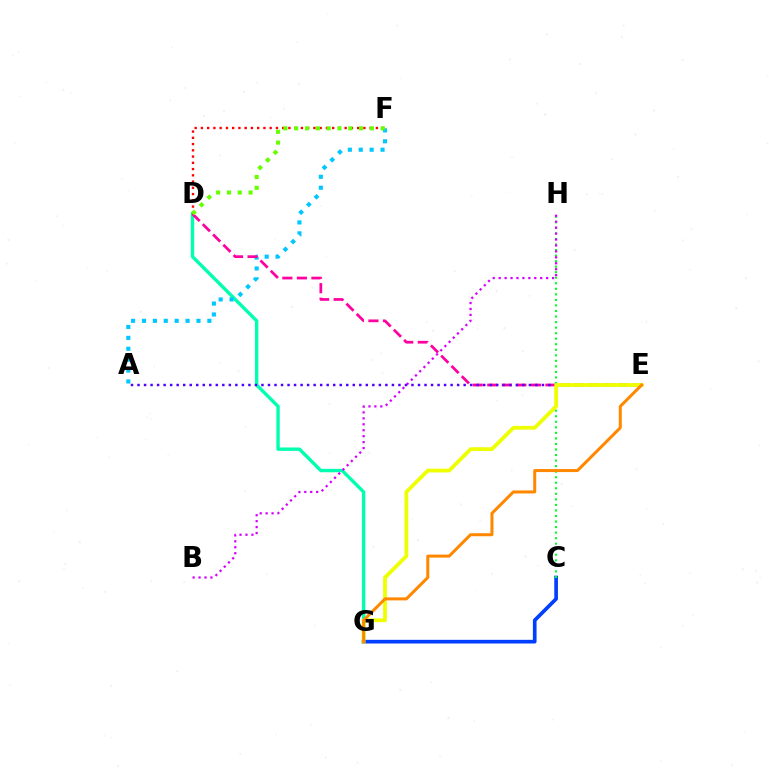{('D', 'G'): [{'color': '#00ffaf', 'line_style': 'solid', 'thickness': 2.44}], ('A', 'F'): [{'color': '#00c7ff', 'line_style': 'dotted', 'thickness': 2.96}], ('D', 'E'): [{'color': '#ff00a0', 'line_style': 'dashed', 'thickness': 1.98}], ('C', 'G'): [{'color': '#003fff', 'line_style': 'solid', 'thickness': 2.64}], ('A', 'E'): [{'color': '#4f00ff', 'line_style': 'dotted', 'thickness': 1.77}], ('C', 'H'): [{'color': '#00ff27', 'line_style': 'dotted', 'thickness': 1.51}], ('D', 'F'): [{'color': '#ff0000', 'line_style': 'dotted', 'thickness': 1.7}, {'color': '#66ff00', 'line_style': 'dotted', 'thickness': 2.94}], ('E', 'G'): [{'color': '#eeff00', 'line_style': 'solid', 'thickness': 2.71}, {'color': '#ff8800', 'line_style': 'solid', 'thickness': 2.17}], ('B', 'H'): [{'color': '#d600ff', 'line_style': 'dotted', 'thickness': 1.61}]}